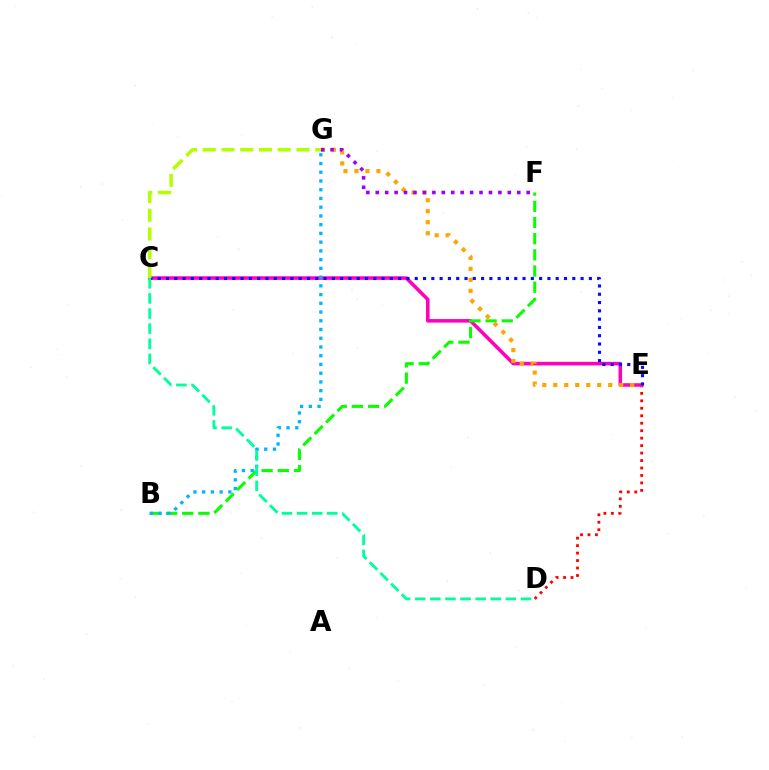{('D', 'E'): [{'color': '#ff0000', 'line_style': 'dotted', 'thickness': 2.03}], ('C', 'E'): [{'color': '#ff00bd', 'line_style': 'solid', 'thickness': 2.56}, {'color': '#0010ff', 'line_style': 'dotted', 'thickness': 2.25}], ('B', 'F'): [{'color': '#08ff00', 'line_style': 'dashed', 'thickness': 2.2}], ('E', 'G'): [{'color': '#ffa500', 'line_style': 'dotted', 'thickness': 2.99}], ('B', 'G'): [{'color': '#00b5ff', 'line_style': 'dotted', 'thickness': 2.37}], ('F', 'G'): [{'color': '#9b00ff', 'line_style': 'dotted', 'thickness': 2.56}], ('C', 'G'): [{'color': '#b3ff00', 'line_style': 'dashed', 'thickness': 2.55}], ('C', 'D'): [{'color': '#00ff9d', 'line_style': 'dashed', 'thickness': 2.05}]}